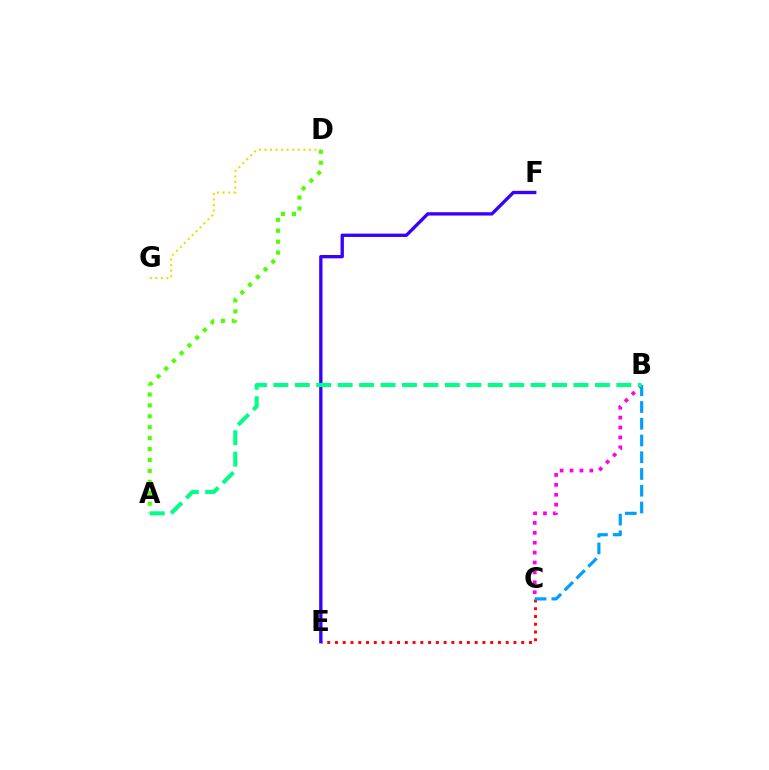{('D', 'G'): [{'color': '#ffd500', 'line_style': 'dotted', 'thickness': 1.51}], ('A', 'D'): [{'color': '#4fff00', 'line_style': 'dotted', 'thickness': 2.97}], ('C', 'E'): [{'color': '#ff0000', 'line_style': 'dotted', 'thickness': 2.11}], ('B', 'C'): [{'color': '#ff00ed', 'line_style': 'dotted', 'thickness': 2.69}, {'color': '#009eff', 'line_style': 'dashed', 'thickness': 2.27}], ('E', 'F'): [{'color': '#3700ff', 'line_style': 'solid', 'thickness': 2.39}], ('A', 'B'): [{'color': '#00ff86', 'line_style': 'dashed', 'thickness': 2.91}]}